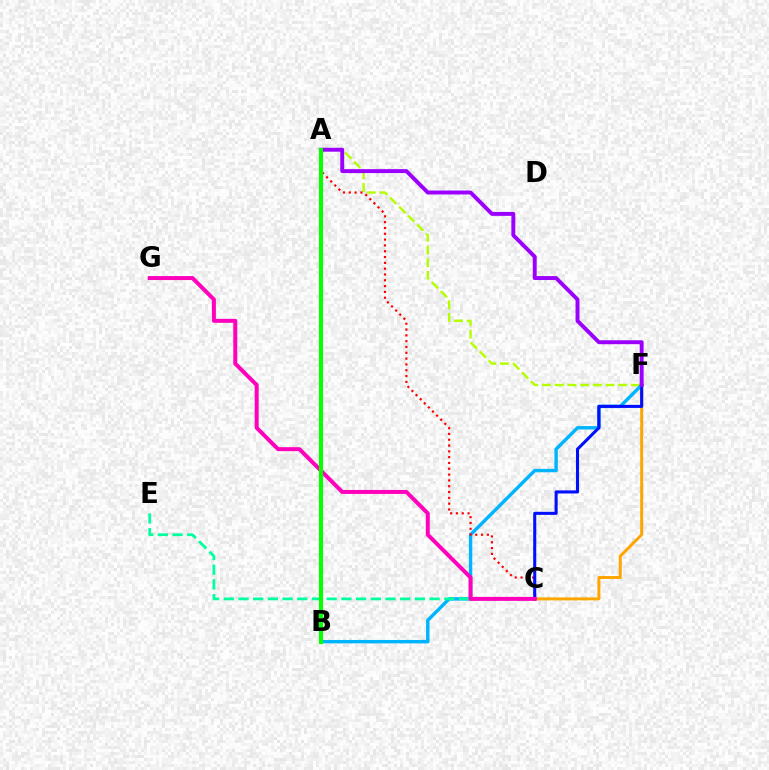{('A', 'F'): [{'color': '#b3ff00', 'line_style': 'dashed', 'thickness': 1.73}, {'color': '#9b00ff', 'line_style': 'solid', 'thickness': 2.84}], ('B', 'F'): [{'color': '#00b5ff', 'line_style': 'solid', 'thickness': 2.46}], ('C', 'F'): [{'color': '#ffa500', 'line_style': 'solid', 'thickness': 2.13}, {'color': '#0010ff', 'line_style': 'solid', 'thickness': 2.21}], ('C', 'E'): [{'color': '#00ff9d', 'line_style': 'dashed', 'thickness': 2.0}], ('A', 'C'): [{'color': '#ff0000', 'line_style': 'dotted', 'thickness': 1.58}], ('C', 'G'): [{'color': '#ff00bd', 'line_style': 'solid', 'thickness': 2.87}], ('A', 'B'): [{'color': '#08ff00', 'line_style': 'solid', 'thickness': 2.97}]}